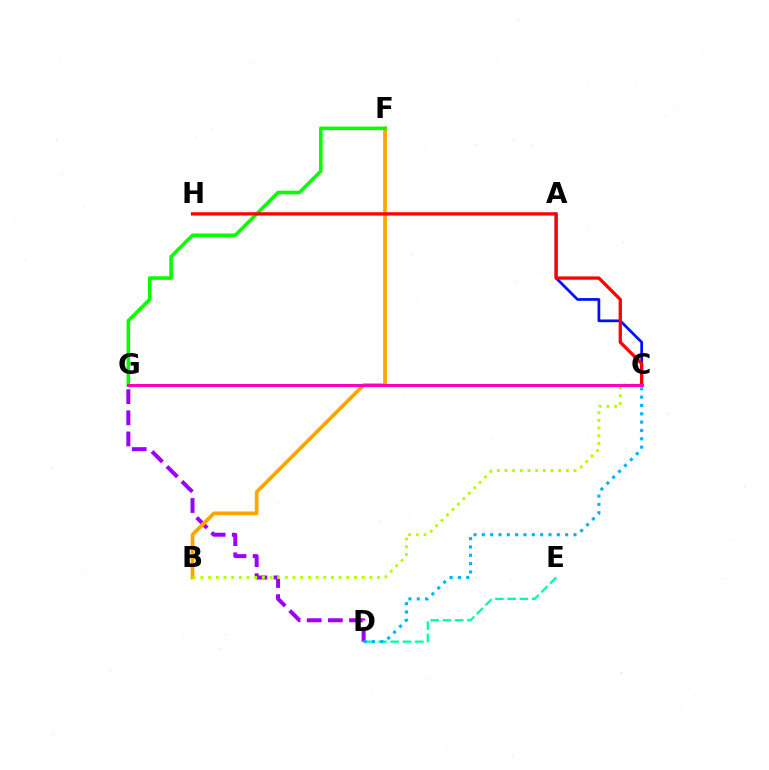{('D', 'G'): [{'color': '#9b00ff', 'line_style': 'dashed', 'thickness': 2.87}], ('D', 'E'): [{'color': '#00ff9d', 'line_style': 'dashed', 'thickness': 1.67}], ('A', 'C'): [{'color': '#0010ff', 'line_style': 'solid', 'thickness': 1.97}], ('B', 'F'): [{'color': '#ffa500', 'line_style': 'solid', 'thickness': 2.68}], ('B', 'C'): [{'color': '#b3ff00', 'line_style': 'dotted', 'thickness': 2.09}], ('C', 'D'): [{'color': '#00b5ff', 'line_style': 'dotted', 'thickness': 2.26}], ('F', 'G'): [{'color': '#08ff00', 'line_style': 'solid', 'thickness': 2.6}], ('C', 'H'): [{'color': '#ff0000', 'line_style': 'solid', 'thickness': 2.37}], ('C', 'G'): [{'color': '#ff00bd', 'line_style': 'solid', 'thickness': 2.19}]}